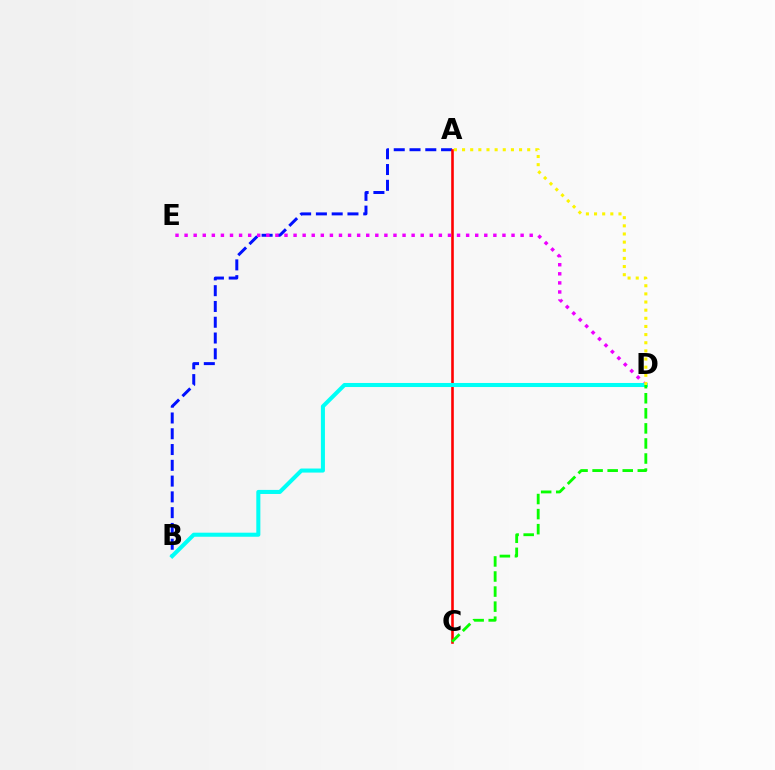{('A', 'B'): [{'color': '#0010ff', 'line_style': 'dashed', 'thickness': 2.14}], ('A', 'C'): [{'color': '#ff0000', 'line_style': 'solid', 'thickness': 1.87}], ('D', 'E'): [{'color': '#ee00ff', 'line_style': 'dotted', 'thickness': 2.47}], ('B', 'D'): [{'color': '#00fff6', 'line_style': 'solid', 'thickness': 2.92}], ('C', 'D'): [{'color': '#08ff00', 'line_style': 'dashed', 'thickness': 2.05}], ('A', 'D'): [{'color': '#fcf500', 'line_style': 'dotted', 'thickness': 2.21}]}